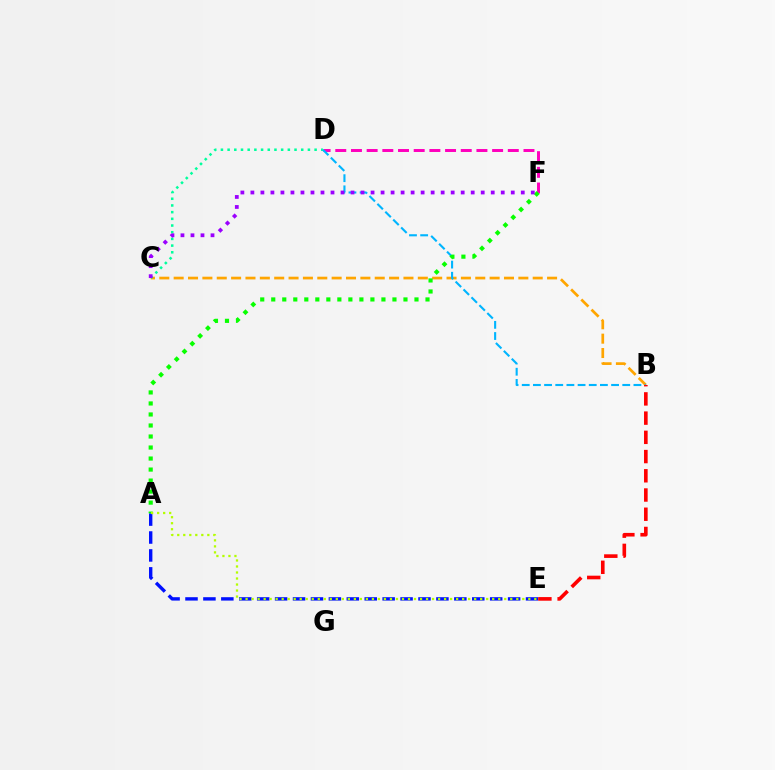{('B', 'C'): [{'color': '#ffa500', 'line_style': 'dashed', 'thickness': 1.95}], ('D', 'F'): [{'color': '#ff00bd', 'line_style': 'dashed', 'thickness': 2.13}], ('A', 'E'): [{'color': '#0010ff', 'line_style': 'dashed', 'thickness': 2.43}, {'color': '#b3ff00', 'line_style': 'dotted', 'thickness': 1.63}], ('C', 'D'): [{'color': '#00ff9d', 'line_style': 'dotted', 'thickness': 1.82}], ('B', 'D'): [{'color': '#00b5ff', 'line_style': 'dashed', 'thickness': 1.52}], ('A', 'F'): [{'color': '#08ff00', 'line_style': 'dotted', 'thickness': 2.99}], ('C', 'F'): [{'color': '#9b00ff', 'line_style': 'dotted', 'thickness': 2.72}], ('B', 'E'): [{'color': '#ff0000', 'line_style': 'dashed', 'thickness': 2.61}]}